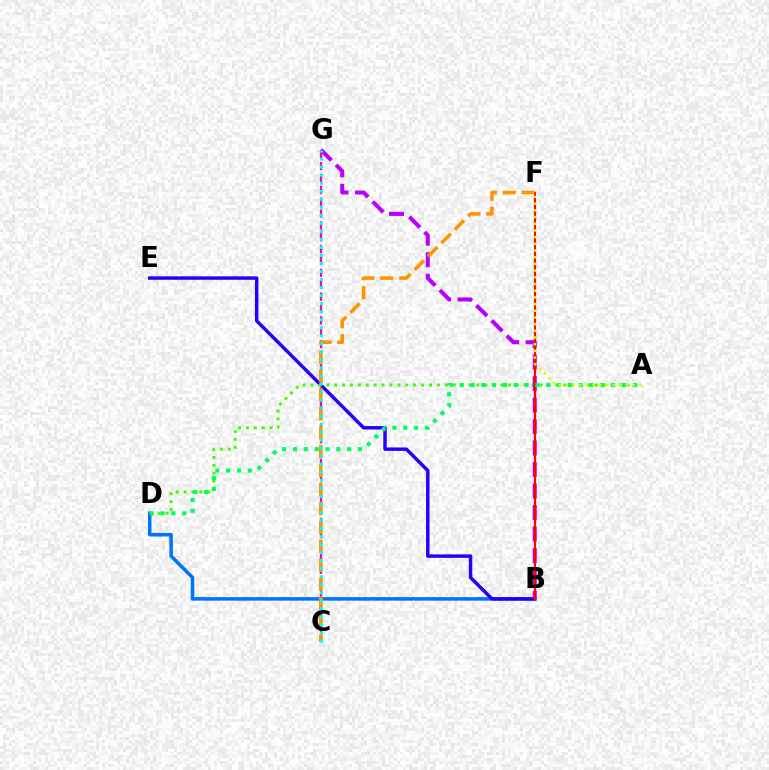{('B', 'D'): [{'color': '#0074ff', 'line_style': 'solid', 'thickness': 2.54}], ('B', 'E'): [{'color': '#2500ff', 'line_style': 'solid', 'thickness': 2.49}], ('A', 'D'): [{'color': '#3dff00', 'line_style': 'dotted', 'thickness': 2.15}, {'color': '#00ff5c', 'line_style': 'dotted', 'thickness': 2.94}], ('C', 'G'): [{'color': '#ff00ac', 'line_style': 'dashed', 'thickness': 1.61}, {'color': '#00fff6', 'line_style': 'dotted', 'thickness': 2.18}], ('B', 'G'): [{'color': '#b900ff', 'line_style': 'dashed', 'thickness': 2.92}], ('B', 'F'): [{'color': '#ff0000', 'line_style': 'solid', 'thickness': 1.56}], ('A', 'F'): [{'color': '#d1ff00', 'line_style': 'dotted', 'thickness': 1.82}], ('C', 'F'): [{'color': '#ff9400', 'line_style': 'dashed', 'thickness': 2.57}]}